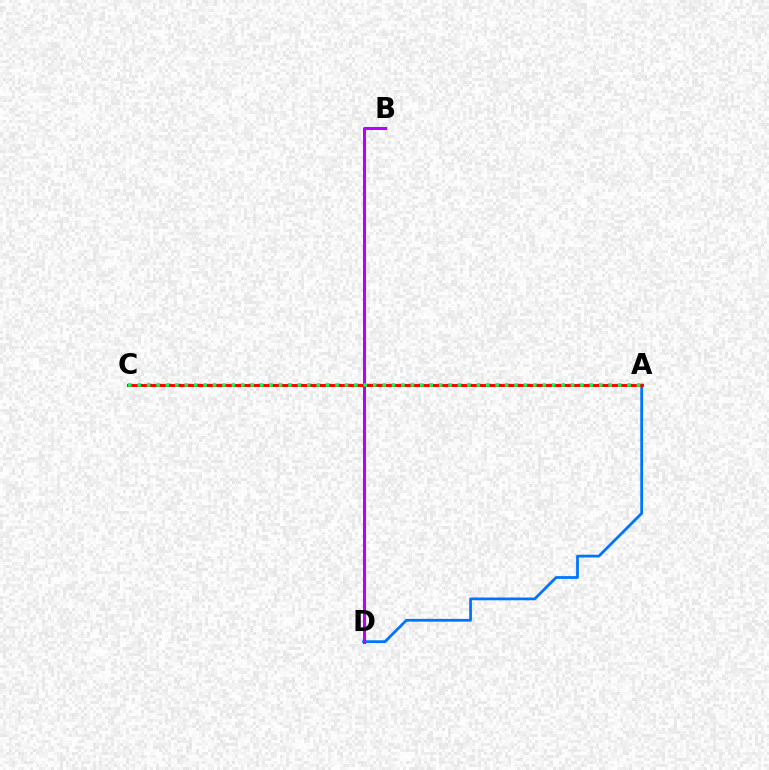{('A', 'D'): [{'color': '#0074ff', 'line_style': 'solid', 'thickness': 1.99}], ('A', 'C'): [{'color': '#d1ff00', 'line_style': 'dotted', 'thickness': 2.71}, {'color': '#ff0000', 'line_style': 'solid', 'thickness': 2.1}, {'color': '#00ff5c', 'line_style': 'dotted', 'thickness': 2.56}], ('B', 'D'): [{'color': '#b900ff', 'line_style': 'solid', 'thickness': 2.17}]}